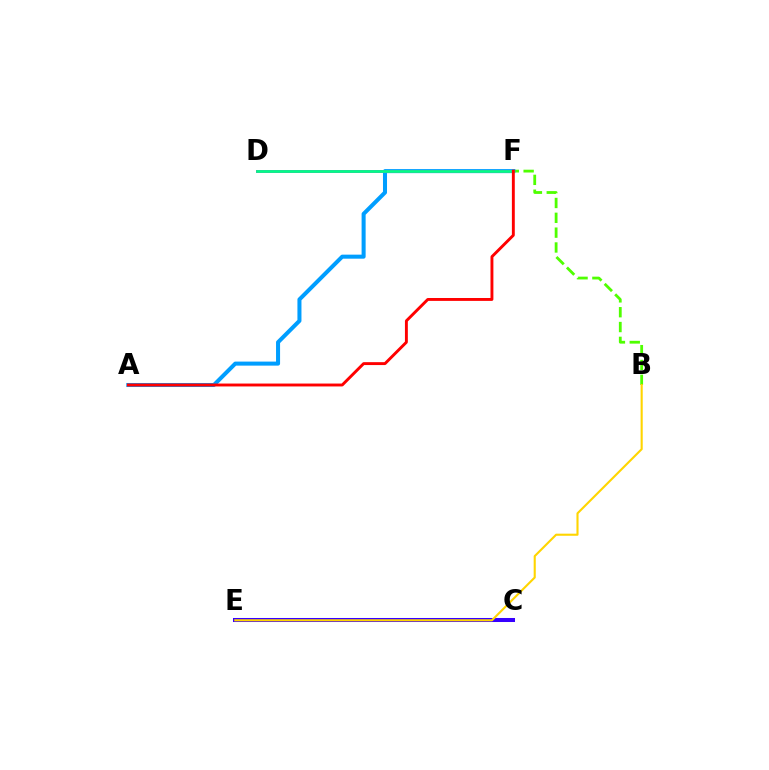{('B', 'F'): [{'color': '#4fff00', 'line_style': 'dashed', 'thickness': 2.02}], ('A', 'F'): [{'color': '#009eff', 'line_style': 'solid', 'thickness': 2.9}, {'color': '#ff0000', 'line_style': 'solid', 'thickness': 2.09}], ('C', 'E'): [{'color': '#3700ff', 'line_style': 'solid', 'thickness': 2.9}], ('D', 'F'): [{'color': '#ff00ed', 'line_style': 'solid', 'thickness': 2.14}, {'color': '#00ff86', 'line_style': 'solid', 'thickness': 1.99}], ('B', 'E'): [{'color': '#ffd500', 'line_style': 'solid', 'thickness': 1.52}]}